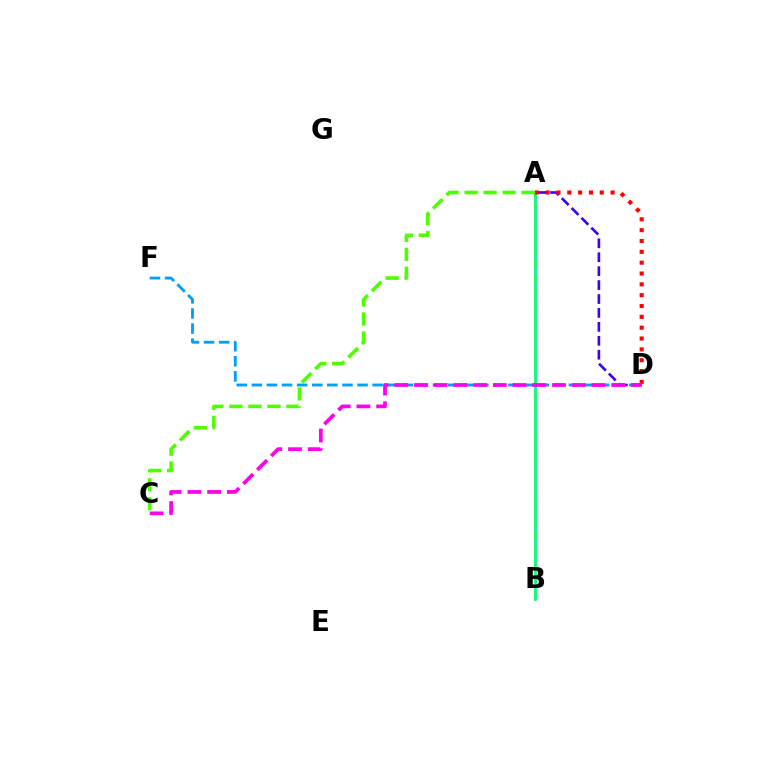{('A', 'B'): [{'color': '#ffd500', 'line_style': 'dashed', 'thickness': 1.95}, {'color': '#00ff86', 'line_style': 'solid', 'thickness': 1.99}], ('D', 'F'): [{'color': '#009eff', 'line_style': 'dashed', 'thickness': 2.05}], ('A', 'D'): [{'color': '#3700ff', 'line_style': 'dashed', 'thickness': 1.89}, {'color': '#ff0000', 'line_style': 'dotted', 'thickness': 2.94}], ('C', 'D'): [{'color': '#ff00ed', 'line_style': 'dashed', 'thickness': 2.68}], ('A', 'C'): [{'color': '#4fff00', 'line_style': 'dashed', 'thickness': 2.58}]}